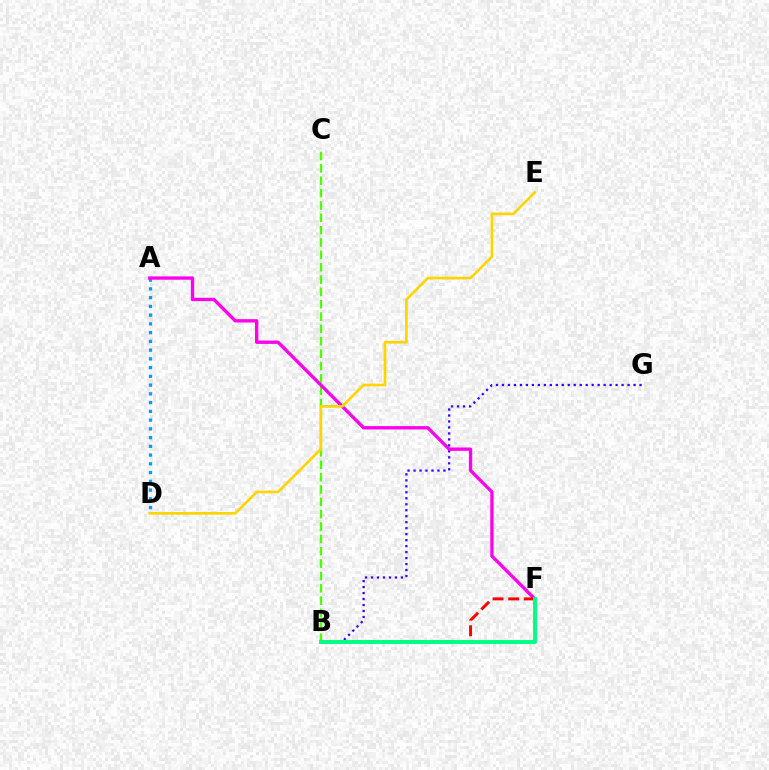{('A', 'D'): [{'color': '#009eff', 'line_style': 'dotted', 'thickness': 2.38}], ('B', 'G'): [{'color': '#3700ff', 'line_style': 'dotted', 'thickness': 1.62}], ('B', 'C'): [{'color': '#4fff00', 'line_style': 'dashed', 'thickness': 1.68}], ('A', 'F'): [{'color': '#ff00ed', 'line_style': 'solid', 'thickness': 2.4}], ('D', 'E'): [{'color': '#ffd500', 'line_style': 'solid', 'thickness': 1.93}], ('B', 'F'): [{'color': '#ff0000', 'line_style': 'dashed', 'thickness': 2.12}, {'color': '#00ff86', 'line_style': 'solid', 'thickness': 2.83}]}